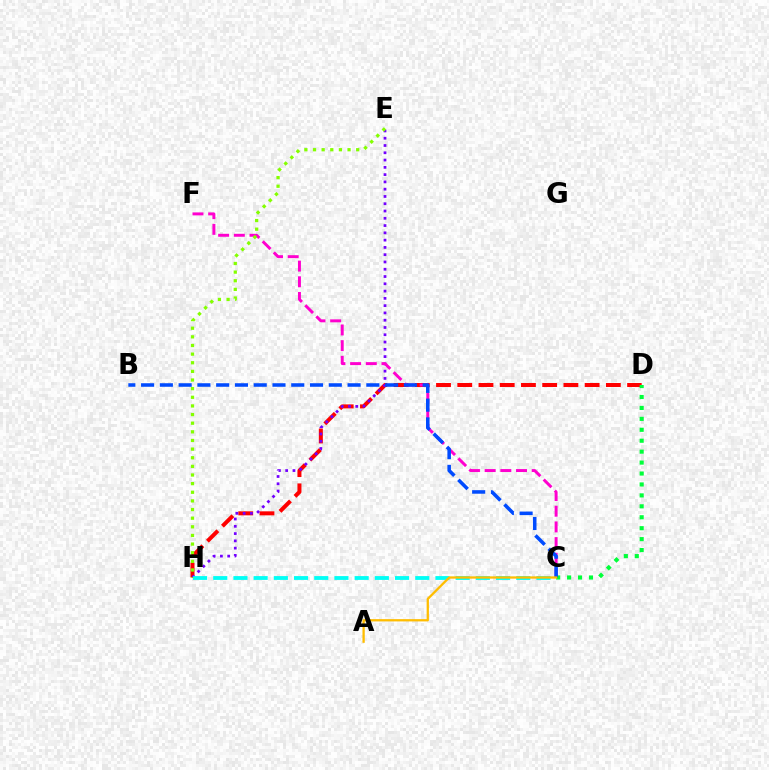{('D', 'H'): [{'color': '#ff0000', 'line_style': 'dashed', 'thickness': 2.88}], ('E', 'H'): [{'color': '#7200ff', 'line_style': 'dotted', 'thickness': 1.98}, {'color': '#84ff00', 'line_style': 'dotted', 'thickness': 2.35}], ('C', 'F'): [{'color': '#ff00cf', 'line_style': 'dashed', 'thickness': 2.13}], ('C', 'H'): [{'color': '#00fff6', 'line_style': 'dashed', 'thickness': 2.74}], ('C', 'D'): [{'color': '#00ff39', 'line_style': 'dotted', 'thickness': 2.97}], ('B', 'C'): [{'color': '#004bff', 'line_style': 'dashed', 'thickness': 2.55}], ('A', 'C'): [{'color': '#ffbd00', 'line_style': 'solid', 'thickness': 1.65}]}